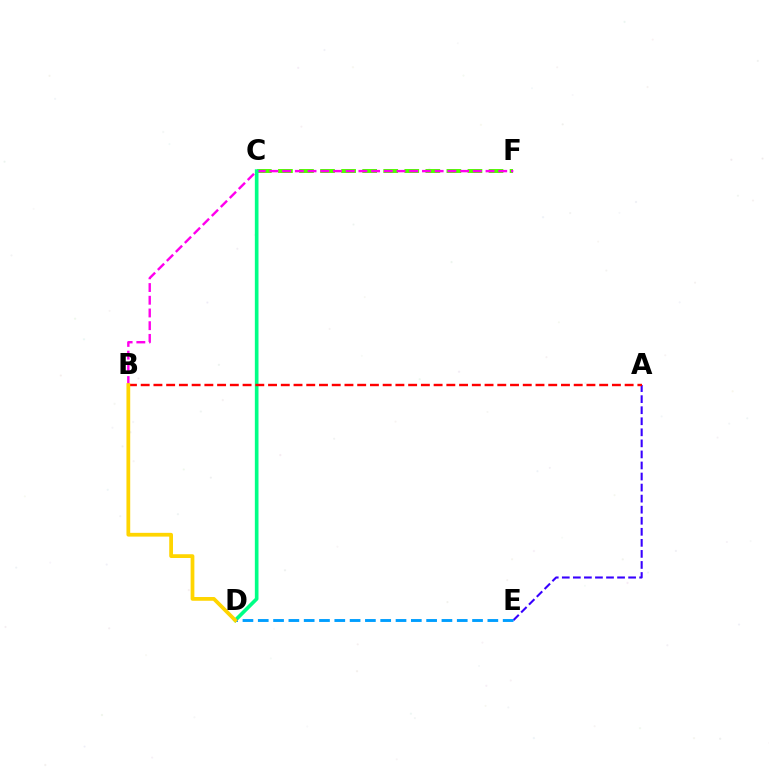{('C', 'F'): [{'color': '#4fff00', 'line_style': 'dashed', 'thickness': 2.86}], ('B', 'F'): [{'color': '#ff00ed', 'line_style': 'dashed', 'thickness': 1.73}], ('A', 'E'): [{'color': '#3700ff', 'line_style': 'dashed', 'thickness': 1.5}], ('C', 'D'): [{'color': '#00ff86', 'line_style': 'solid', 'thickness': 2.63}], ('A', 'B'): [{'color': '#ff0000', 'line_style': 'dashed', 'thickness': 1.73}], ('D', 'E'): [{'color': '#009eff', 'line_style': 'dashed', 'thickness': 2.08}], ('B', 'D'): [{'color': '#ffd500', 'line_style': 'solid', 'thickness': 2.7}]}